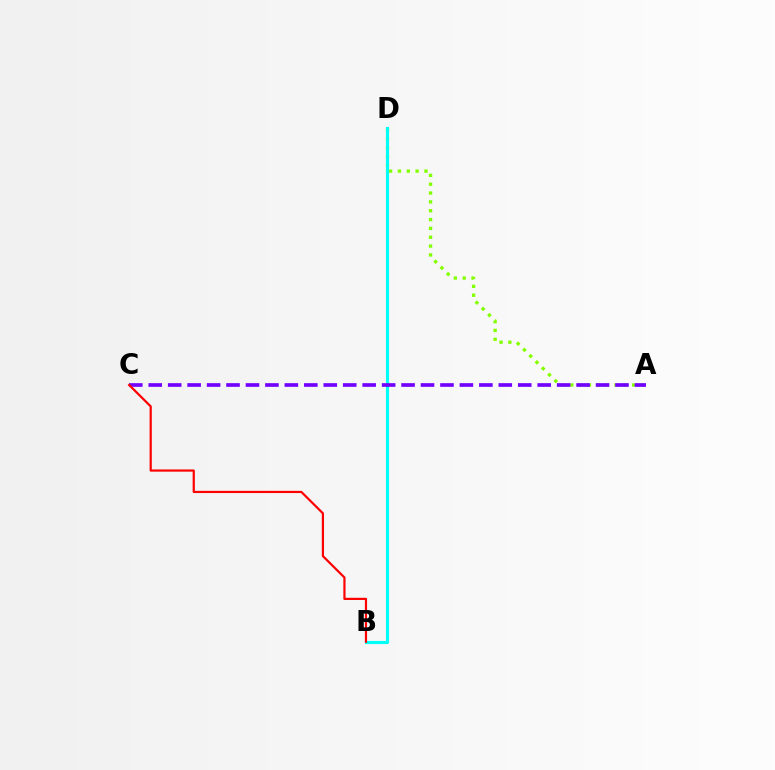{('A', 'D'): [{'color': '#84ff00', 'line_style': 'dotted', 'thickness': 2.4}], ('B', 'D'): [{'color': '#00fff6', 'line_style': 'solid', 'thickness': 2.25}], ('A', 'C'): [{'color': '#7200ff', 'line_style': 'dashed', 'thickness': 2.64}], ('B', 'C'): [{'color': '#ff0000', 'line_style': 'solid', 'thickness': 1.59}]}